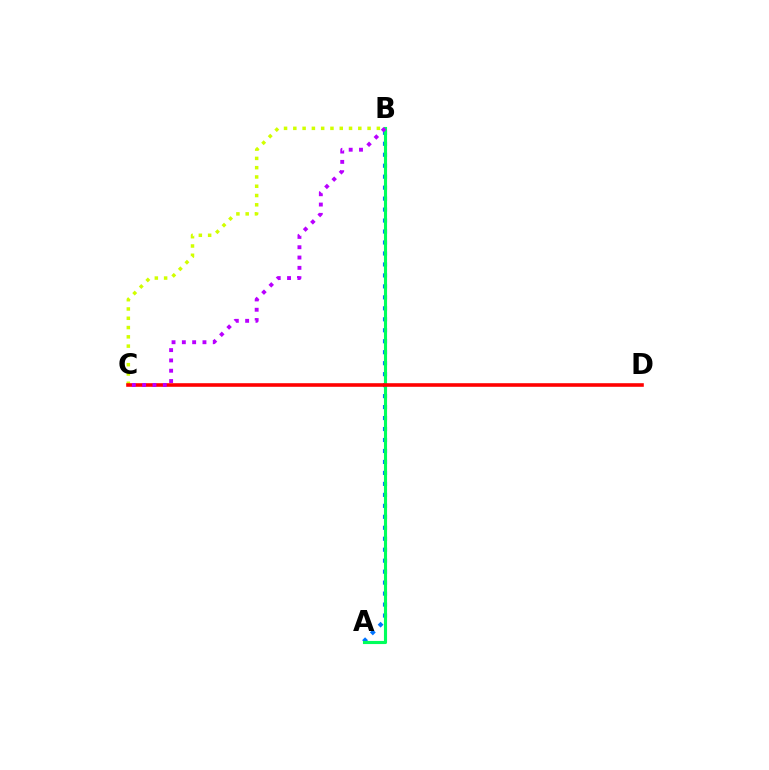{('A', 'B'): [{'color': '#0074ff', 'line_style': 'dotted', 'thickness': 2.98}, {'color': '#00ff5c', 'line_style': 'solid', 'thickness': 2.25}], ('B', 'C'): [{'color': '#d1ff00', 'line_style': 'dotted', 'thickness': 2.52}, {'color': '#b900ff', 'line_style': 'dotted', 'thickness': 2.8}], ('C', 'D'): [{'color': '#ff0000', 'line_style': 'solid', 'thickness': 2.59}]}